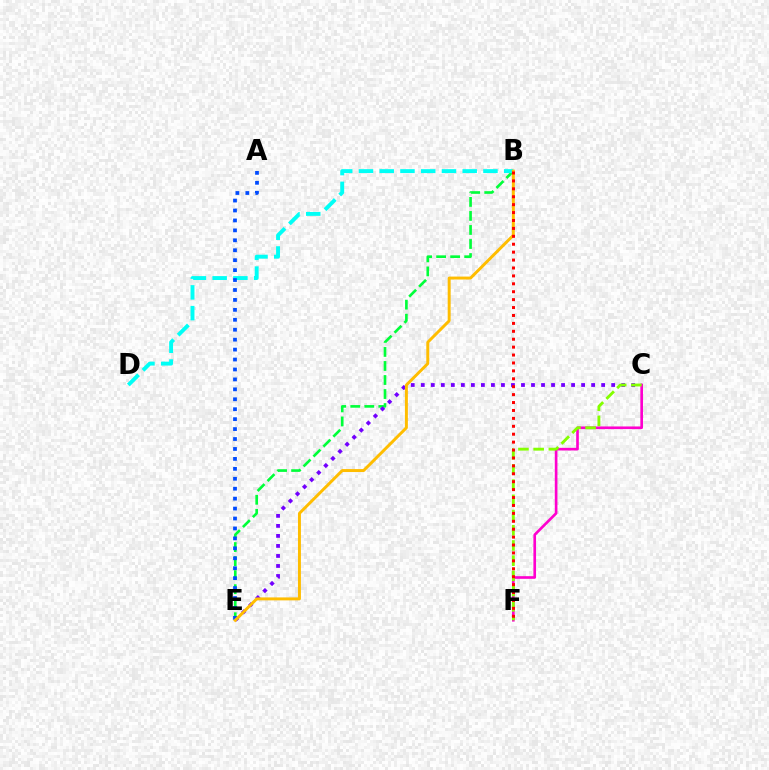{('B', 'E'): [{'color': '#00ff39', 'line_style': 'dashed', 'thickness': 1.91}, {'color': '#ffbd00', 'line_style': 'solid', 'thickness': 2.13}], ('B', 'D'): [{'color': '#00fff6', 'line_style': 'dashed', 'thickness': 2.82}], ('C', 'E'): [{'color': '#7200ff', 'line_style': 'dotted', 'thickness': 2.72}], ('A', 'E'): [{'color': '#004bff', 'line_style': 'dotted', 'thickness': 2.7}], ('C', 'F'): [{'color': '#ff00cf', 'line_style': 'solid', 'thickness': 1.91}, {'color': '#84ff00', 'line_style': 'dashed', 'thickness': 2.07}], ('B', 'F'): [{'color': '#ff0000', 'line_style': 'dotted', 'thickness': 2.15}]}